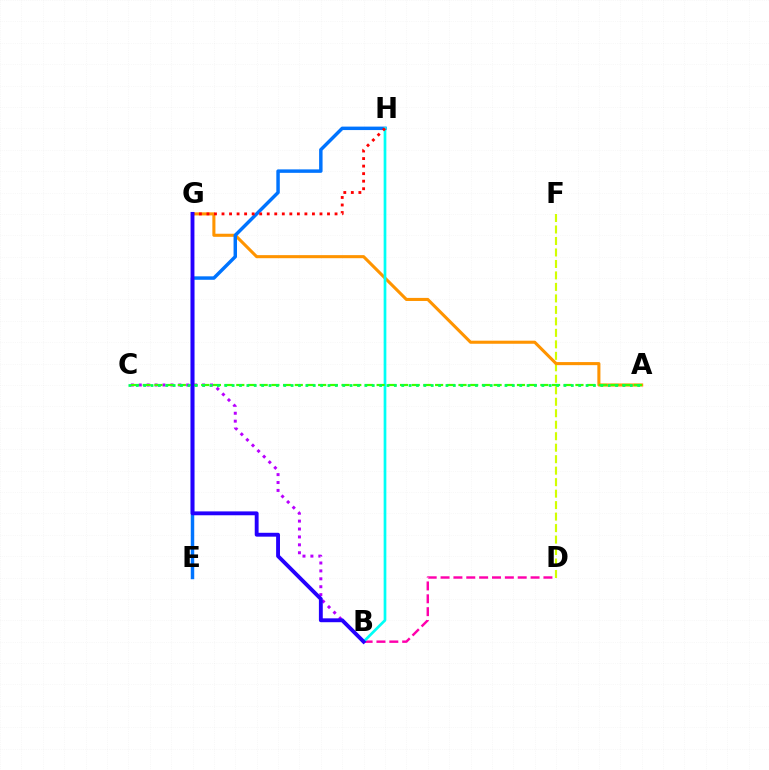{('D', 'F'): [{'color': '#d1ff00', 'line_style': 'dashed', 'thickness': 1.56}], ('A', 'G'): [{'color': '#ff9400', 'line_style': 'solid', 'thickness': 2.21}], ('B', 'C'): [{'color': '#b900ff', 'line_style': 'dotted', 'thickness': 2.15}], ('E', 'H'): [{'color': '#0074ff', 'line_style': 'solid', 'thickness': 2.49}], ('B', 'D'): [{'color': '#ff00ac', 'line_style': 'dashed', 'thickness': 1.75}], ('B', 'H'): [{'color': '#00fff6', 'line_style': 'solid', 'thickness': 1.95}], ('A', 'C'): [{'color': '#3dff00', 'line_style': 'dashed', 'thickness': 1.59}, {'color': '#00ff5c', 'line_style': 'dotted', 'thickness': 2.0}], ('G', 'H'): [{'color': '#ff0000', 'line_style': 'dotted', 'thickness': 2.05}], ('B', 'G'): [{'color': '#2500ff', 'line_style': 'solid', 'thickness': 2.79}]}